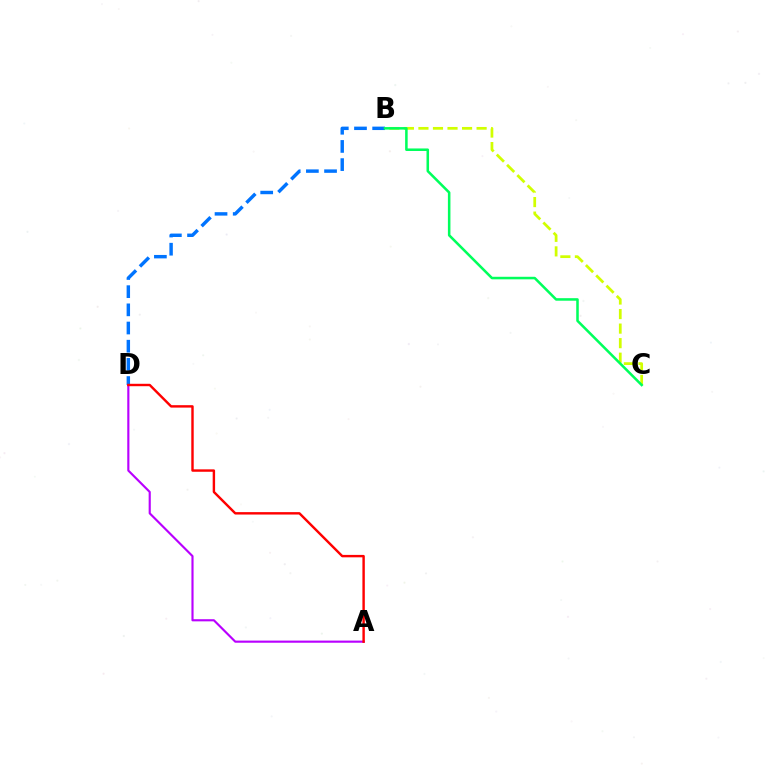{('B', 'C'): [{'color': '#d1ff00', 'line_style': 'dashed', 'thickness': 1.98}, {'color': '#00ff5c', 'line_style': 'solid', 'thickness': 1.83}], ('A', 'D'): [{'color': '#b900ff', 'line_style': 'solid', 'thickness': 1.54}, {'color': '#ff0000', 'line_style': 'solid', 'thickness': 1.74}], ('B', 'D'): [{'color': '#0074ff', 'line_style': 'dashed', 'thickness': 2.47}]}